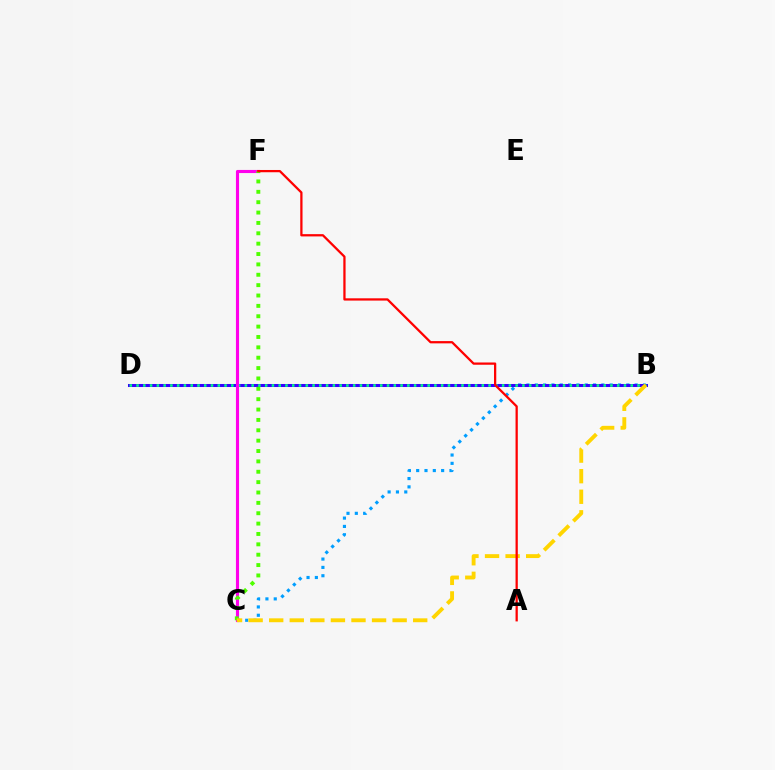{('B', 'C'): [{'color': '#009eff', 'line_style': 'dotted', 'thickness': 2.26}, {'color': '#ffd500', 'line_style': 'dashed', 'thickness': 2.79}], ('B', 'D'): [{'color': '#3700ff', 'line_style': 'solid', 'thickness': 2.17}, {'color': '#00ff86', 'line_style': 'dotted', 'thickness': 1.84}], ('C', 'F'): [{'color': '#ff00ed', 'line_style': 'solid', 'thickness': 2.24}, {'color': '#4fff00', 'line_style': 'dotted', 'thickness': 2.82}], ('A', 'F'): [{'color': '#ff0000', 'line_style': 'solid', 'thickness': 1.63}]}